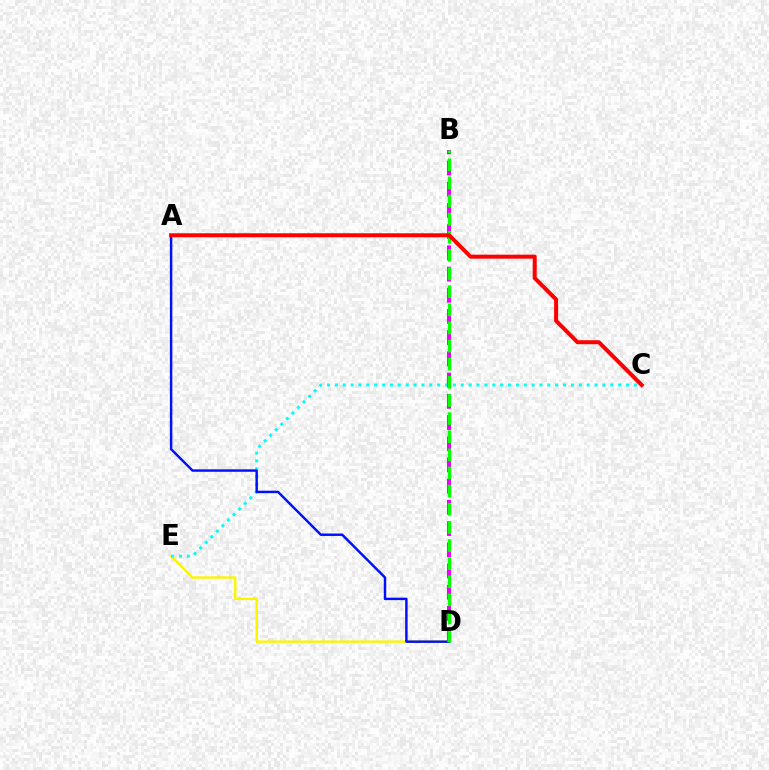{('D', 'E'): [{'color': '#fcf500', 'line_style': 'solid', 'thickness': 1.72}], ('C', 'E'): [{'color': '#00fff6', 'line_style': 'dotted', 'thickness': 2.14}], ('A', 'D'): [{'color': '#0010ff', 'line_style': 'solid', 'thickness': 1.76}], ('B', 'D'): [{'color': '#ee00ff', 'line_style': 'dashed', 'thickness': 2.88}, {'color': '#08ff00', 'line_style': 'dashed', 'thickness': 2.46}], ('A', 'C'): [{'color': '#ff0000', 'line_style': 'solid', 'thickness': 2.88}]}